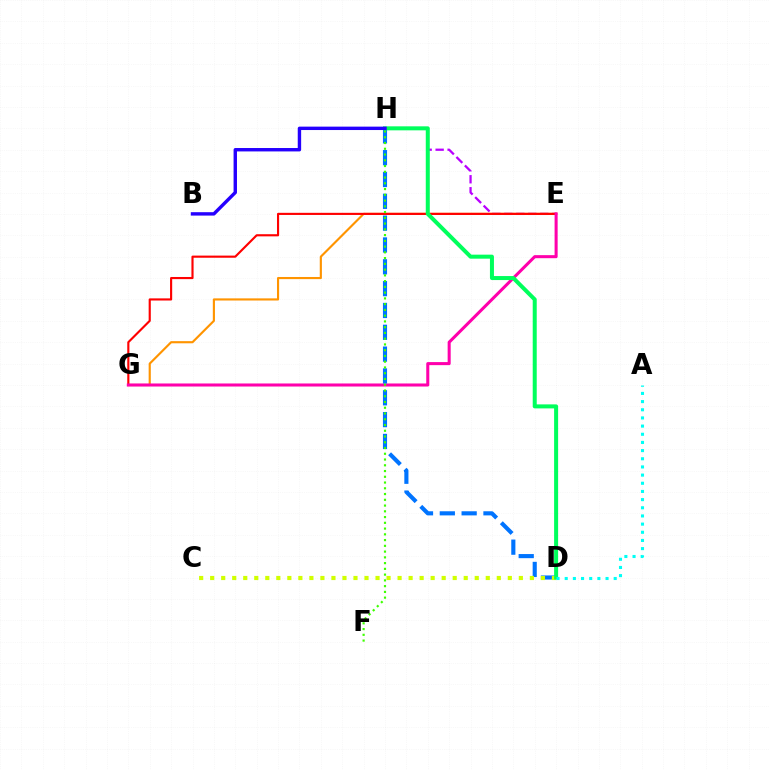{('E', 'H'): [{'color': '#b900ff', 'line_style': 'dashed', 'thickness': 1.63}], ('E', 'G'): [{'color': '#ff9400', 'line_style': 'solid', 'thickness': 1.54}, {'color': '#ff0000', 'line_style': 'solid', 'thickness': 1.54}, {'color': '#ff00ac', 'line_style': 'solid', 'thickness': 2.19}], ('D', 'H'): [{'color': '#0074ff', 'line_style': 'dashed', 'thickness': 2.97}, {'color': '#00ff5c', 'line_style': 'solid', 'thickness': 2.89}], ('F', 'H'): [{'color': '#3dff00', 'line_style': 'dotted', 'thickness': 1.56}], ('C', 'D'): [{'color': '#d1ff00', 'line_style': 'dotted', 'thickness': 3.0}], ('B', 'H'): [{'color': '#2500ff', 'line_style': 'solid', 'thickness': 2.45}], ('A', 'D'): [{'color': '#00fff6', 'line_style': 'dotted', 'thickness': 2.22}]}